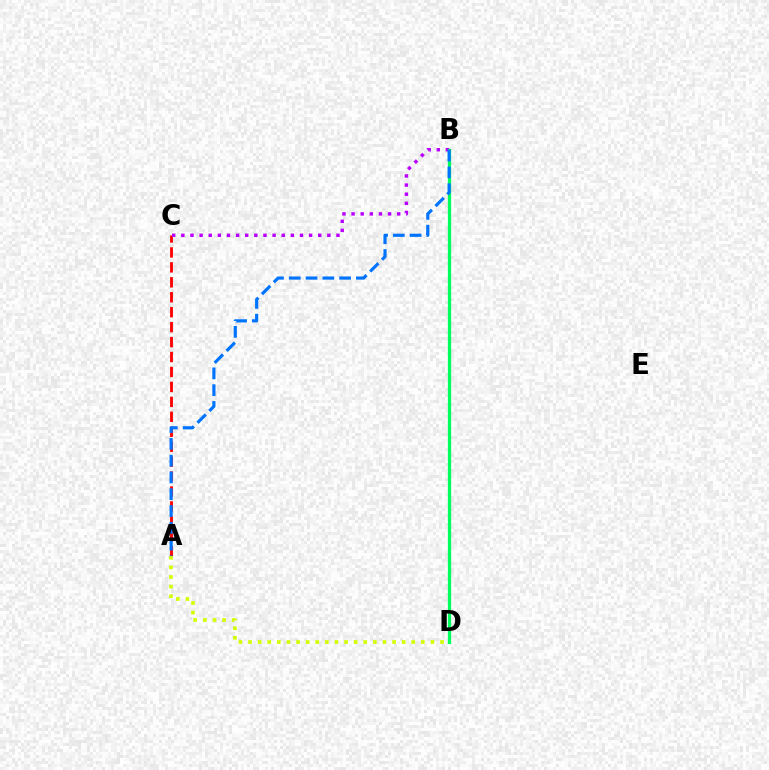{('A', 'C'): [{'color': '#ff0000', 'line_style': 'dashed', 'thickness': 2.03}], ('B', 'C'): [{'color': '#b900ff', 'line_style': 'dotted', 'thickness': 2.48}], ('B', 'D'): [{'color': '#00ff5c', 'line_style': 'solid', 'thickness': 2.35}], ('A', 'D'): [{'color': '#d1ff00', 'line_style': 'dotted', 'thickness': 2.61}], ('A', 'B'): [{'color': '#0074ff', 'line_style': 'dashed', 'thickness': 2.28}]}